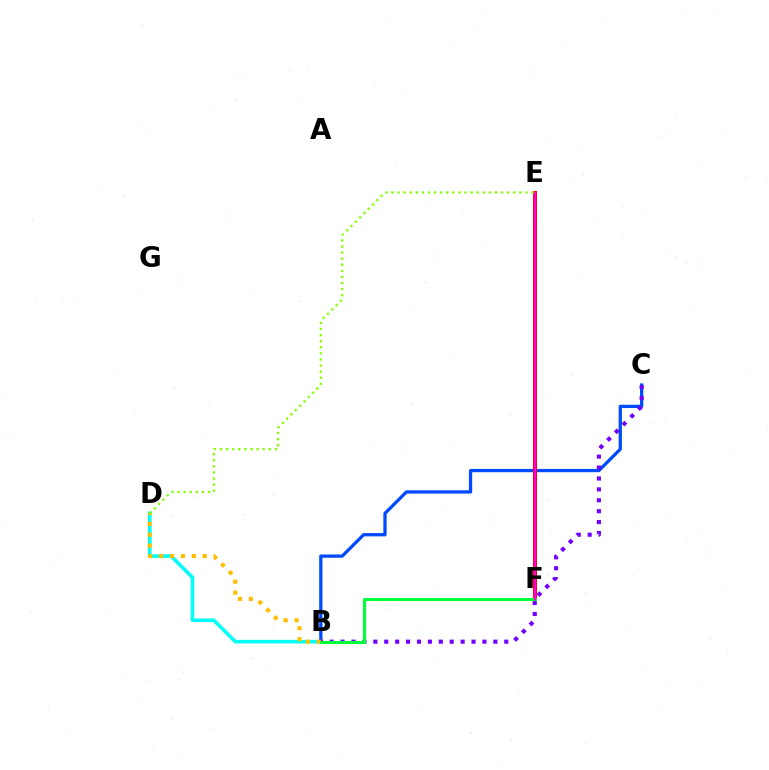{('B', 'D'): [{'color': '#00fff6', 'line_style': 'solid', 'thickness': 2.59}, {'color': '#ffbd00', 'line_style': 'dotted', 'thickness': 2.96}], ('B', 'C'): [{'color': '#004bff', 'line_style': 'solid', 'thickness': 2.36}, {'color': '#7200ff', 'line_style': 'dotted', 'thickness': 2.96}], ('E', 'F'): [{'color': '#ff0000', 'line_style': 'solid', 'thickness': 2.9}, {'color': '#ff00cf', 'line_style': 'solid', 'thickness': 1.68}], ('B', 'F'): [{'color': '#00ff39', 'line_style': 'solid', 'thickness': 2.2}], ('D', 'E'): [{'color': '#84ff00', 'line_style': 'dotted', 'thickness': 1.65}]}